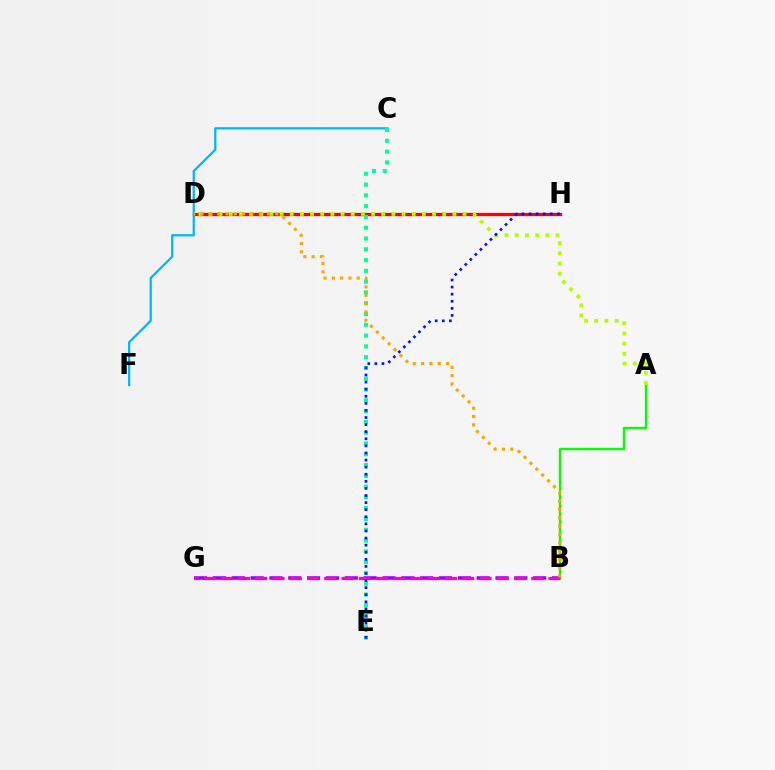{('D', 'H'): [{'color': '#ff0000', 'line_style': 'solid', 'thickness': 2.34}], ('C', 'F'): [{'color': '#00b5ff', 'line_style': 'solid', 'thickness': 1.62}], ('A', 'B'): [{'color': '#08ff00', 'line_style': 'solid', 'thickness': 1.74}], ('C', 'E'): [{'color': '#00ff9d', 'line_style': 'dotted', 'thickness': 2.93}], ('A', 'D'): [{'color': '#b3ff00', 'line_style': 'dotted', 'thickness': 2.76}], ('B', 'G'): [{'color': '#9b00ff', 'line_style': 'dashed', 'thickness': 2.56}, {'color': '#ff00bd', 'line_style': 'dashed', 'thickness': 2.34}], ('E', 'H'): [{'color': '#0010ff', 'line_style': 'dotted', 'thickness': 1.93}], ('B', 'D'): [{'color': '#ffa500', 'line_style': 'dotted', 'thickness': 2.26}]}